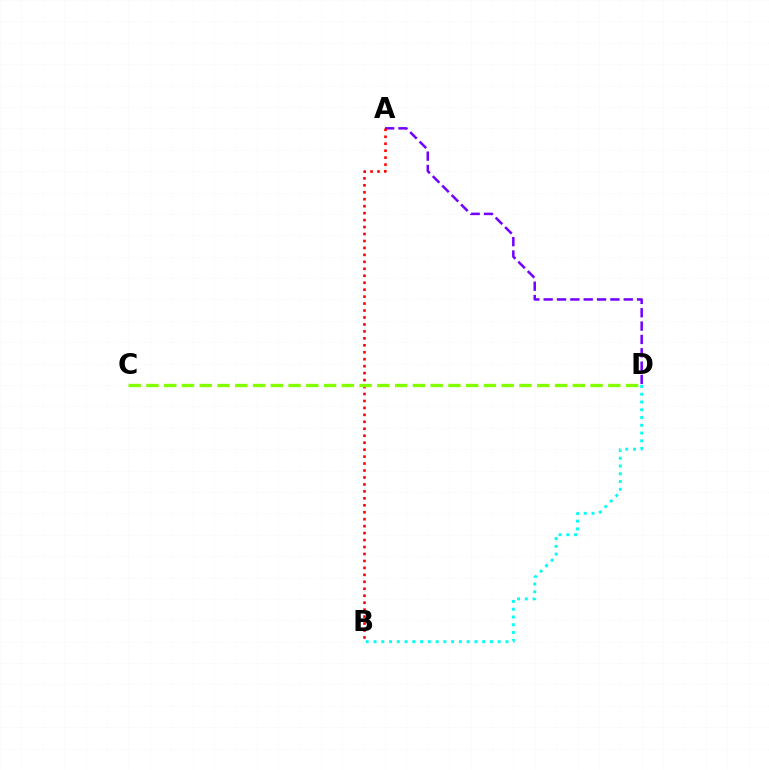{('A', 'D'): [{'color': '#7200ff', 'line_style': 'dashed', 'thickness': 1.81}], ('B', 'D'): [{'color': '#00fff6', 'line_style': 'dotted', 'thickness': 2.11}], ('A', 'B'): [{'color': '#ff0000', 'line_style': 'dotted', 'thickness': 1.89}], ('C', 'D'): [{'color': '#84ff00', 'line_style': 'dashed', 'thickness': 2.41}]}